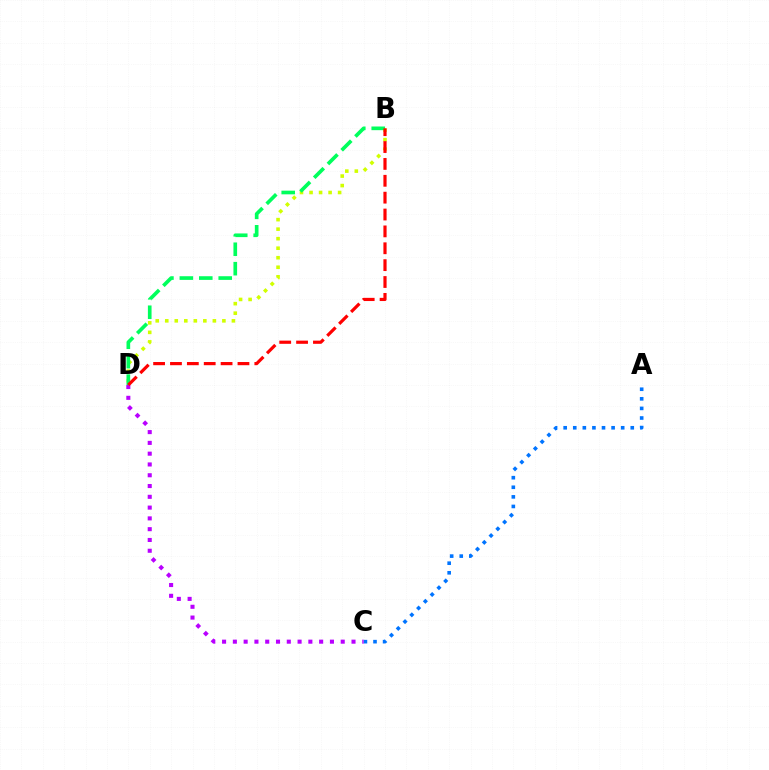{('B', 'D'): [{'color': '#d1ff00', 'line_style': 'dotted', 'thickness': 2.59}, {'color': '#00ff5c', 'line_style': 'dashed', 'thickness': 2.64}, {'color': '#ff0000', 'line_style': 'dashed', 'thickness': 2.29}], ('A', 'C'): [{'color': '#0074ff', 'line_style': 'dotted', 'thickness': 2.6}], ('C', 'D'): [{'color': '#b900ff', 'line_style': 'dotted', 'thickness': 2.93}]}